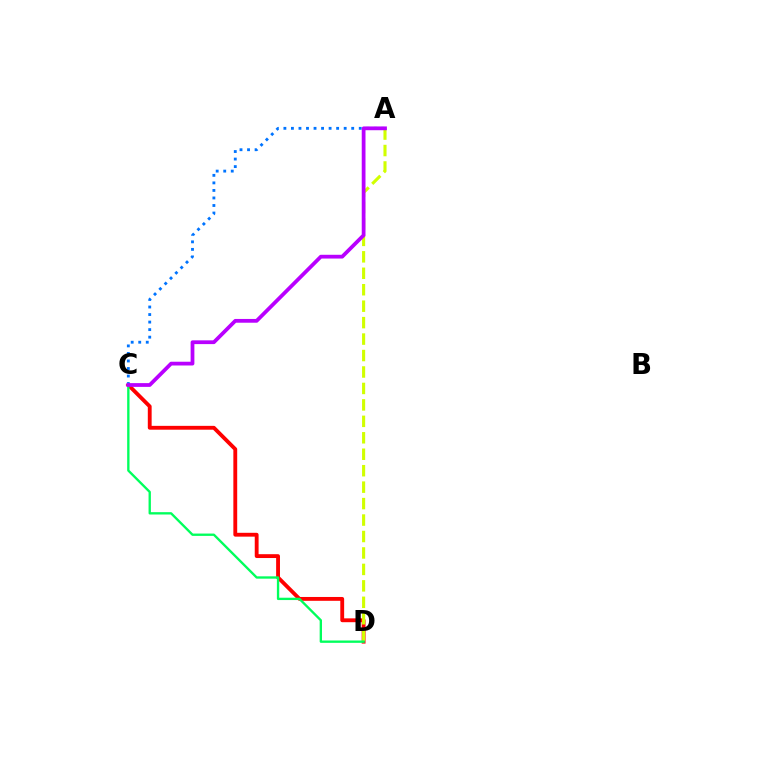{('C', 'D'): [{'color': '#ff0000', 'line_style': 'solid', 'thickness': 2.77}, {'color': '#00ff5c', 'line_style': 'solid', 'thickness': 1.69}], ('A', 'C'): [{'color': '#0074ff', 'line_style': 'dotted', 'thickness': 2.05}, {'color': '#b900ff', 'line_style': 'solid', 'thickness': 2.71}], ('A', 'D'): [{'color': '#d1ff00', 'line_style': 'dashed', 'thickness': 2.23}]}